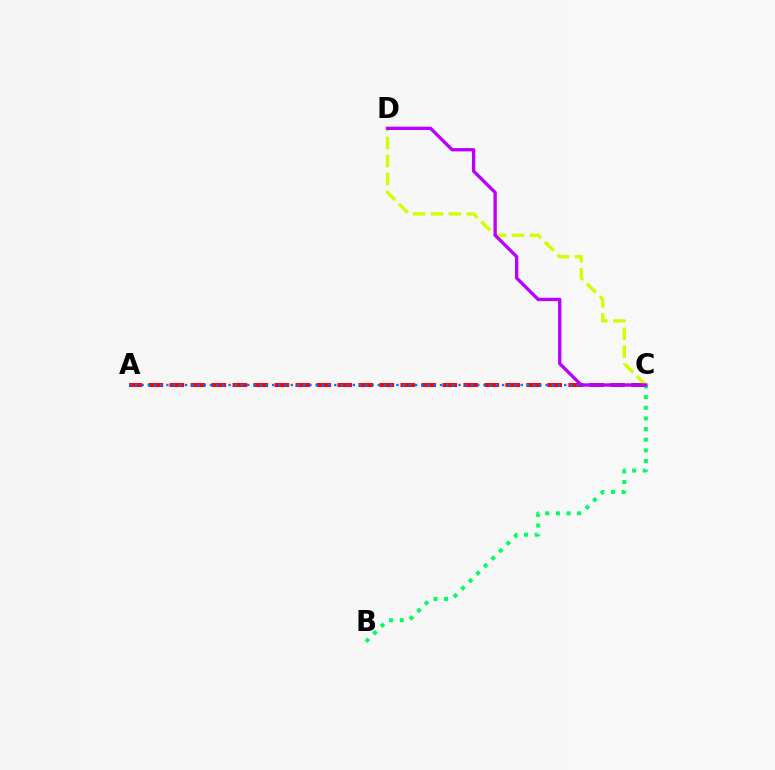{('A', 'C'): [{'color': '#ff0000', 'line_style': 'dashed', 'thickness': 2.85}, {'color': '#0074ff', 'line_style': 'dotted', 'thickness': 1.69}], ('B', 'C'): [{'color': '#00ff5c', 'line_style': 'dotted', 'thickness': 2.89}], ('C', 'D'): [{'color': '#d1ff00', 'line_style': 'dashed', 'thickness': 2.44}, {'color': '#b900ff', 'line_style': 'solid', 'thickness': 2.4}]}